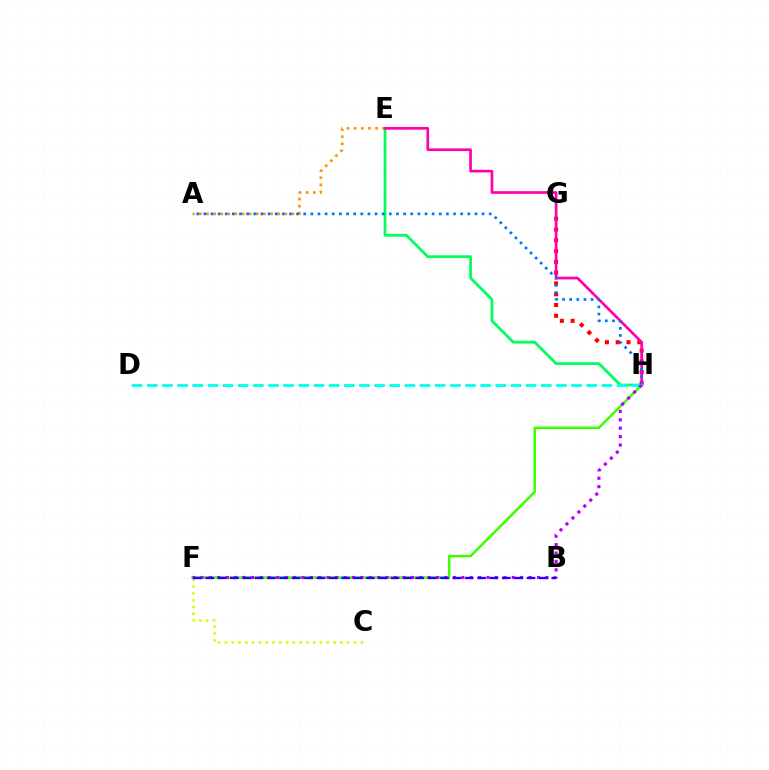{('E', 'H'): [{'color': '#00ff5c', 'line_style': 'solid', 'thickness': 2.0}, {'color': '#ff00ac', 'line_style': 'solid', 'thickness': 1.94}], ('A', 'E'): [{'color': '#ff9400', 'line_style': 'dotted', 'thickness': 1.93}], ('C', 'F'): [{'color': '#d1ff00', 'line_style': 'dotted', 'thickness': 1.85}], ('G', 'H'): [{'color': '#ff0000', 'line_style': 'dotted', 'thickness': 2.93}], ('F', 'H'): [{'color': '#3dff00', 'line_style': 'solid', 'thickness': 1.81}, {'color': '#b900ff', 'line_style': 'dotted', 'thickness': 2.29}], ('A', 'H'): [{'color': '#0074ff', 'line_style': 'dotted', 'thickness': 1.94}], ('D', 'H'): [{'color': '#00fff6', 'line_style': 'dashed', 'thickness': 2.06}], ('B', 'F'): [{'color': '#2500ff', 'line_style': 'dashed', 'thickness': 1.68}]}